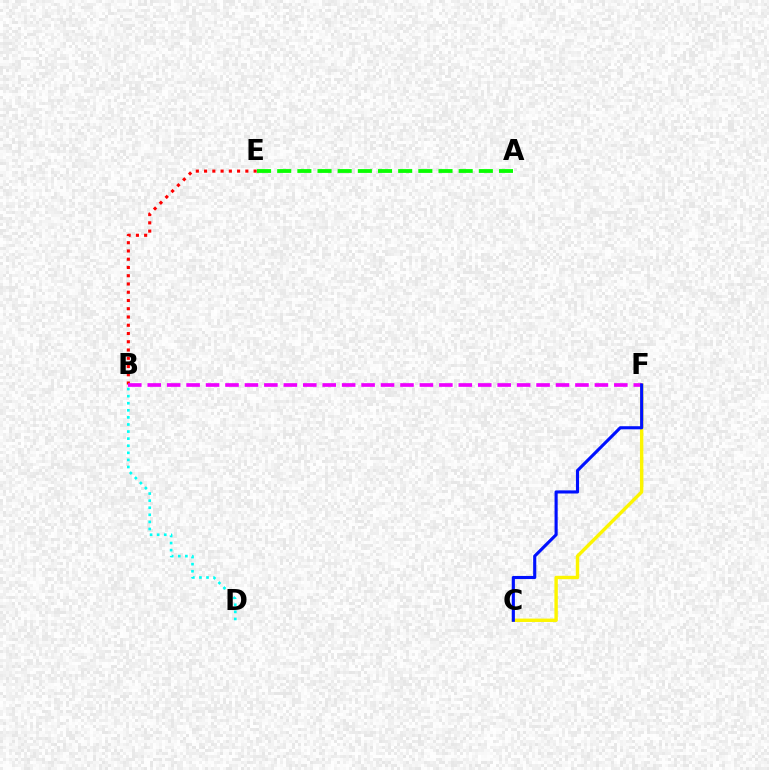{('B', 'D'): [{'color': '#00fff6', 'line_style': 'dotted', 'thickness': 1.93}], ('B', 'E'): [{'color': '#ff0000', 'line_style': 'dotted', 'thickness': 2.24}], ('C', 'F'): [{'color': '#fcf500', 'line_style': 'solid', 'thickness': 2.45}, {'color': '#0010ff', 'line_style': 'solid', 'thickness': 2.25}], ('B', 'F'): [{'color': '#ee00ff', 'line_style': 'dashed', 'thickness': 2.64}], ('A', 'E'): [{'color': '#08ff00', 'line_style': 'dashed', 'thickness': 2.74}]}